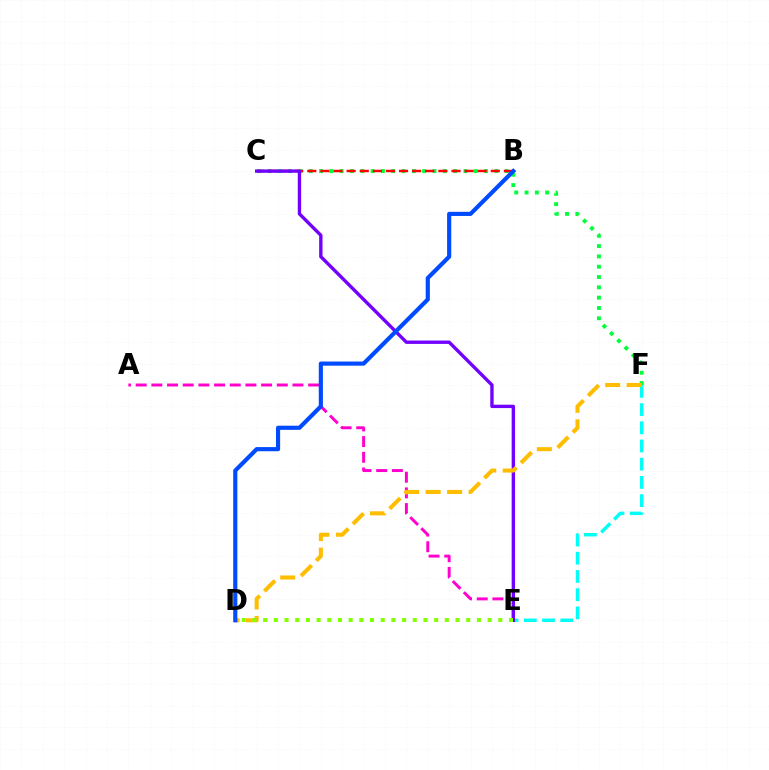{('A', 'E'): [{'color': '#ff00cf', 'line_style': 'dashed', 'thickness': 2.13}], ('C', 'F'): [{'color': '#00ff39', 'line_style': 'dotted', 'thickness': 2.8}], ('B', 'C'): [{'color': '#ff0000', 'line_style': 'dashed', 'thickness': 1.78}], ('E', 'F'): [{'color': '#00fff6', 'line_style': 'dashed', 'thickness': 2.47}], ('C', 'E'): [{'color': '#7200ff', 'line_style': 'solid', 'thickness': 2.42}], ('D', 'F'): [{'color': '#ffbd00', 'line_style': 'dashed', 'thickness': 2.92}], ('B', 'D'): [{'color': '#004bff', 'line_style': 'solid', 'thickness': 2.99}], ('D', 'E'): [{'color': '#84ff00', 'line_style': 'dotted', 'thickness': 2.9}]}